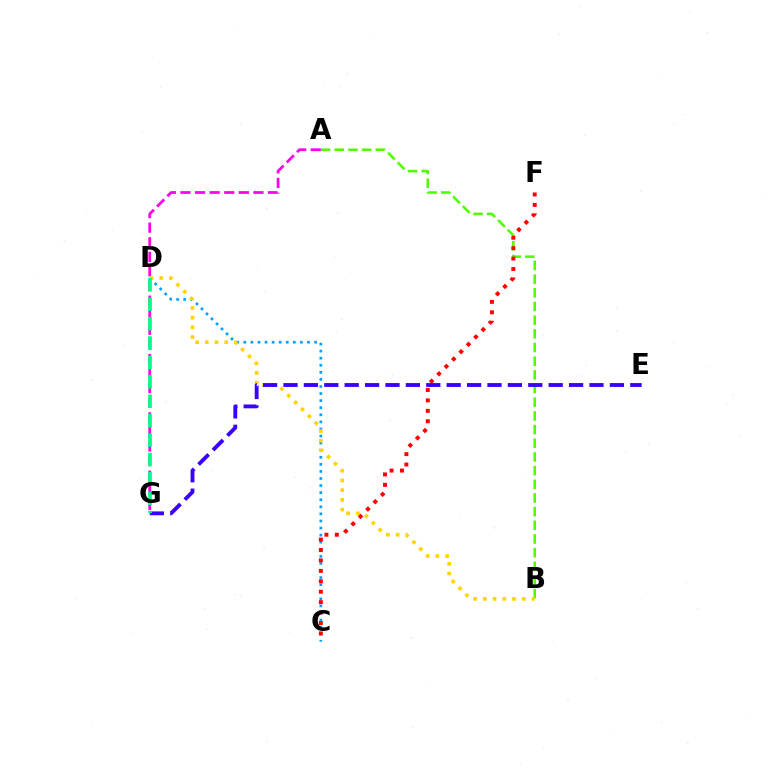{('A', 'B'): [{'color': '#4fff00', 'line_style': 'dashed', 'thickness': 1.86}], ('A', 'G'): [{'color': '#ff00ed', 'line_style': 'dashed', 'thickness': 1.98}], ('C', 'D'): [{'color': '#009eff', 'line_style': 'dotted', 'thickness': 1.92}], ('B', 'D'): [{'color': '#ffd500', 'line_style': 'dotted', 'thickness': 2.64}], ('C', 'F'): [{'color': '#ff0000', 'line_style': 'dotted', 'thickness': 2.83}], ('E', 'G'): [{'color': '#3700ff', 'line_style': 'dashed', 'thickness': 2.77}], ('D', 'G'): [{'color': '#00ff86', 'line_style': 'dashed', 'thickness': 2.64}]}